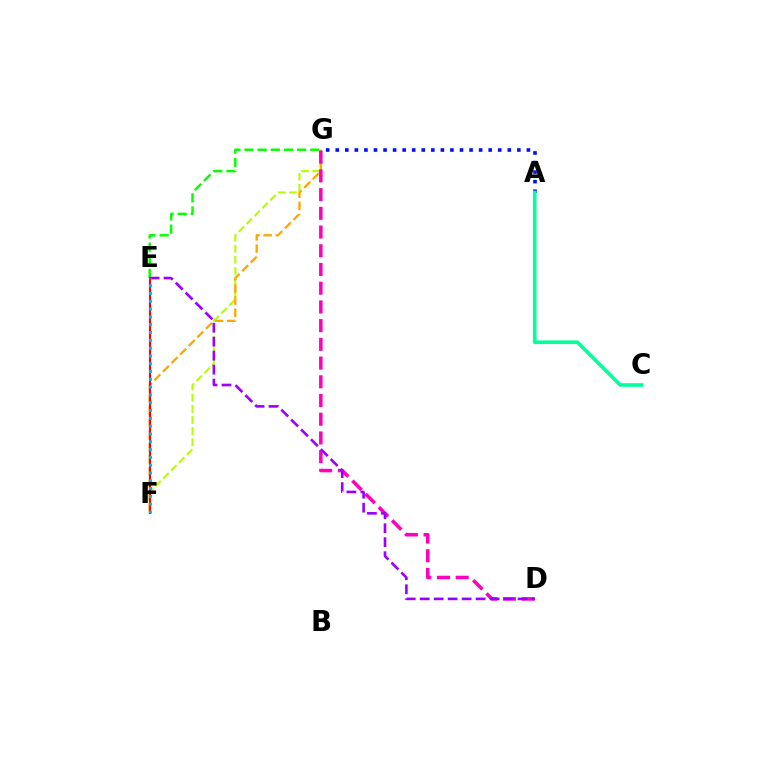{('A', 'G'): [{'color': '#0010ff', 'line_style': 'dotted', 'thickness': 2.6}], ('F', 'G'): [{'color': '#b3ff00', 'line_style': 'dashed', 'thickness': 1.51}, {'color': '#ffa500', 'line_style': 'dashed', 'thickness': 1.65}], ('E', 'G'): [{'color': '#08ff00', 'line_style': 'dashed', 'thickness': 1.79}], ('D', 'G'): [{'color': '#ff00bd', 'line_style': 'dashed', 'thickness': 2.54}], ('D', 'E'): [{'color': '#9b00ff', 'line_style': 'dashed', 'thickness': 1.9}], ('E', 'F'): [{'color': '#ff0000', 'line_style': 'solid', 'thickness': 1.55}, {'color': '#00b5ff', 'line_style': 'dotted', 'thickness': 2.12}], ('A', 'C'): [{'color': '#00ff9d', 'line_style': 'solid', 'thickness': 2.61}]}